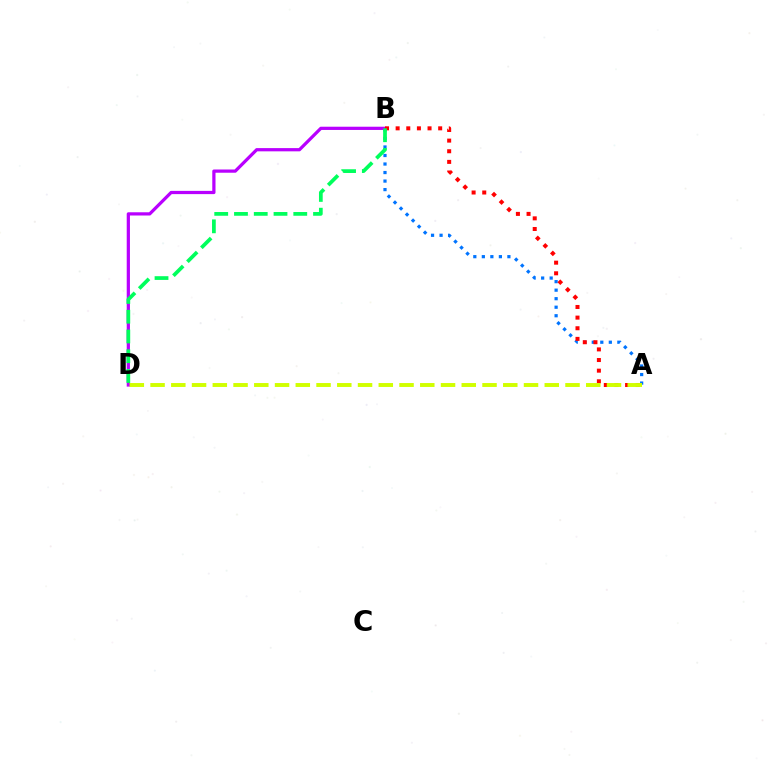{('A', 'B'): [{'color': '#0074ff', 'line_style': 'dotted', 'thickness': 2.32}, {'color': '#ff0000', 'line_style': 'dotted', 'thickness': 2.89}], ('B', 'D'): [{'color': '#b900ff', 'line_style': 'solid', 'thickness': 2.33}, {'color': '#00ff5c', 'line_style': 'dashed', 'thickness': 2.68}], ('A', 'D'): [{'color': '#d1ff00', 'line_style': 'dashed', 'thickness': 2.82}]}